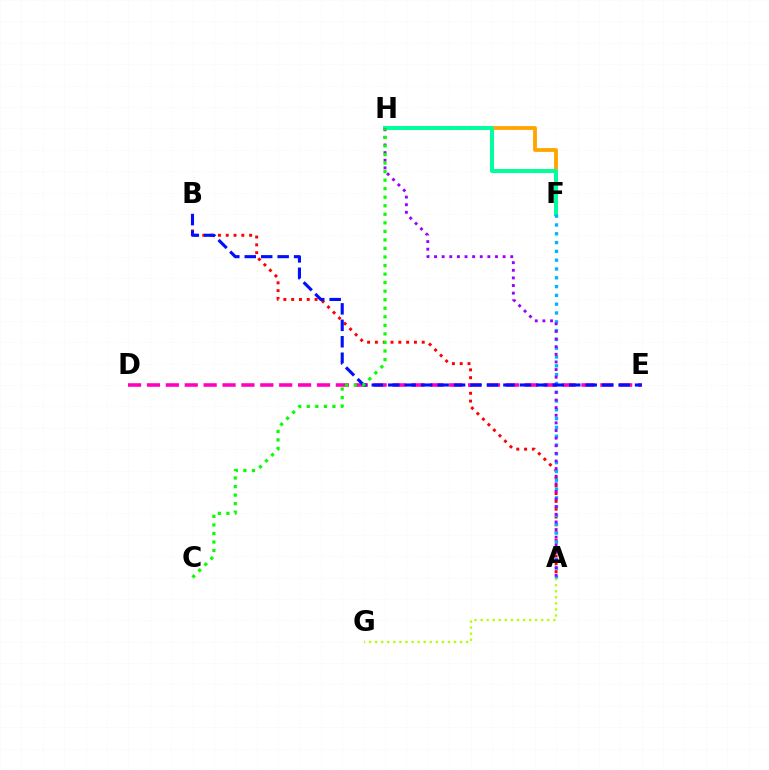{('F', 'H'): [{'color': '#ffa500', 'line_style': 'solid', 'thickness': 2.75}, {'color': '#00ff9d', 'line_style': 'solid', 'thickness': 2.87}], ('A', 'G'): [{'color': '#b3ff00', 'line_style': 'dotted', 'thickness': 1.65}], ('A', 'B'): [{'color': '#ff0000', 'line_style': 'dotted', 'thickness': 2.12}], ('A', 'F'): [{'color': '#00b5ff', 'line_style': 'dotted', 'thickness': 2.39}], ('D', 'E'): [{'color': '#ff00bd', 'line_style': 'dashed', 'thickness': 2.57}], ('A', 'H'): [{'color': '#9b00ff', 'line_style': 'dotted', 'thickness': 2.07}], ('B', 'E'): [{'color': '#0010ff', 'line_style': 'dashed', 'thickness': 2.24}], ('C', 'H'): [{'color': '#08ff00', 'line_style': 'dotted', 'thickness': 2.32}]}